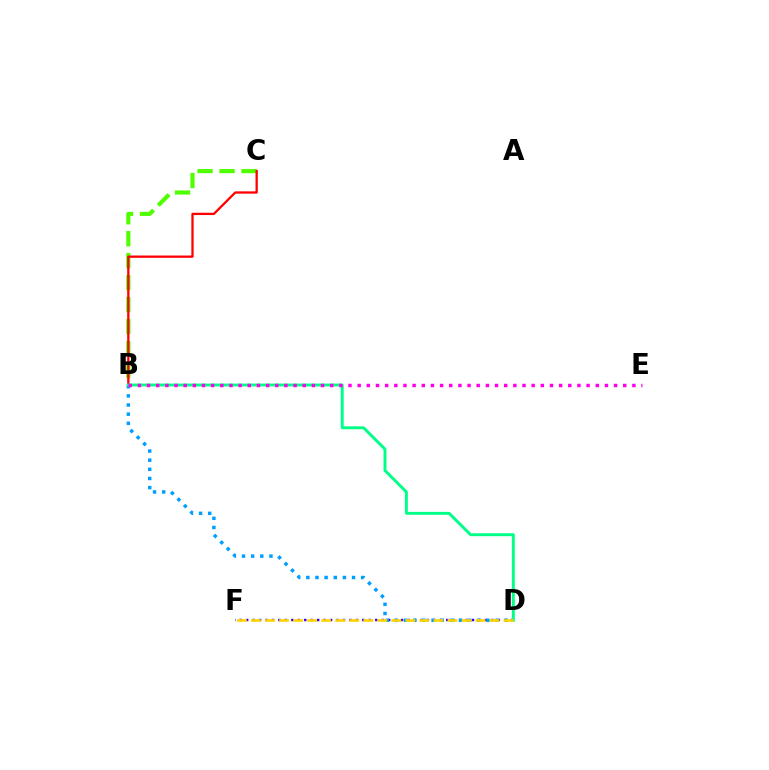{('D', 'F'): [{'color': '#3700ff', 'line_style': 'dotted', 'thickness': 1.75}, {'color': '#ffd500', 'line_style': 'dashed', 'thickness': 1.91}], ('B', 'C'): [{'color': '#4fff00', 'line_style': 'dashed', 'thickness': 2.98}, {'color': '#ff0000', 'line_style': 'solid', 'thickness': 1.65}], ('B', 'D'): [{'color': '#009eff', 'line_style': 'dotted', 'thickness': 2.49}, {'color': '#00ff86', 'line_style': 'solid', 'thickness': 2.11}], ('B', 'E'): [{'color': '#ff00ed', 'line_style': 'dotted', 'thickness': 2.49}]}